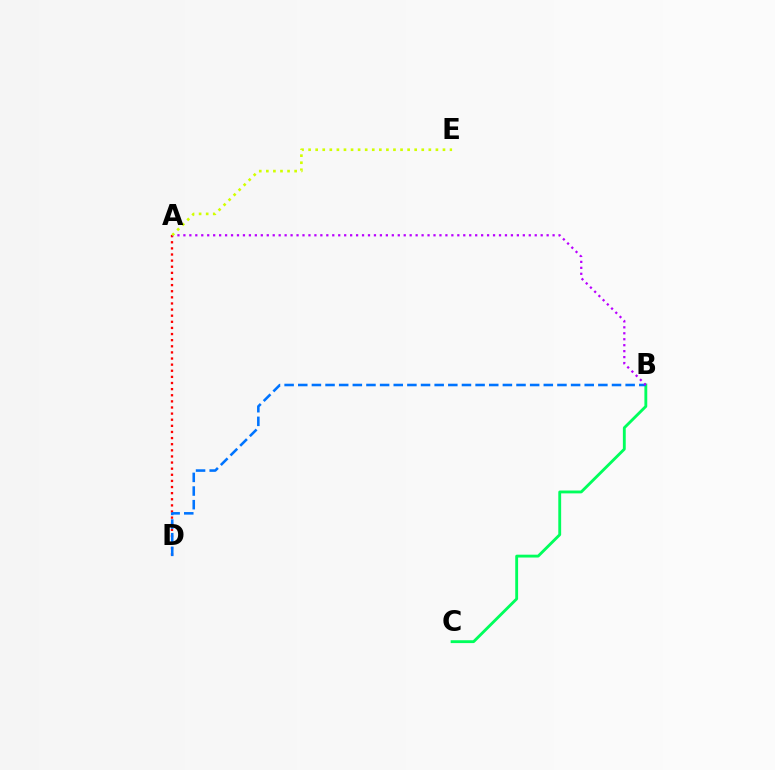{('B', 'C'): [{'color': '#00ff5c', 'line_style': 'solid', 'thickness': 2.05}], ('A', 'D'): [{'color': '#ff0000', 'line_style': 'dotted', 'thickness': 1.66}], ('B', 'D'): [{'color': '#0074ff', 'line_style': 'dashed', 'thickness': 1.85}], ('A', 'B'): [{'color': '#b900ff', 'line_style': 'dotted', 'thickness': 1.62}], ('A', 'E'): [{'color': '#d1ff00', 'line_style': 'dotted', 'thickness': 1.92}]}